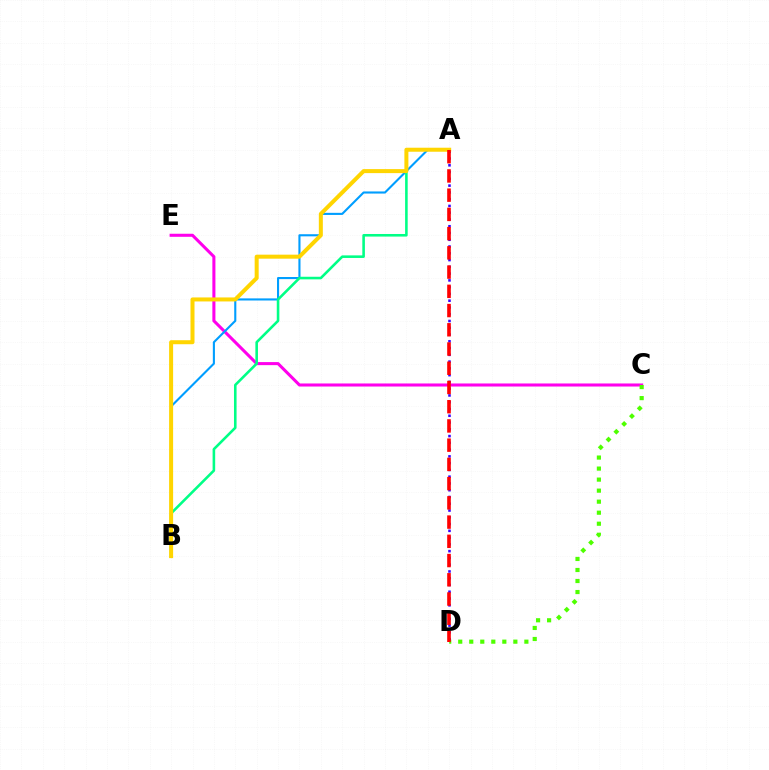{('C', 'E'): [{'color': '#ff00ed', 'line_style': 'solid', 'thickness': 2.2}], ('A', 'B'): [{'color': '#009eff', 'line_style': 'solid', 'thickness': 1.52}, {'color': '#00ff86', 'line_style': 'solid', 'thickness': 1.86}, {'color': '#ffd500', 'line_style': 'solid', 'thickness': 2.89}], ('C', 'D'): [{'color': '#4fff00', 'line_style': 'dotted', 'thickness': 3.0}], ('A', 'D'): [{'color': '#3700ff', 'line_style': 'dotted', 'thickness': 1.84}, {'color': '#ff0000', 'line_style': 'dashed', 'thickness': 2.61}]}